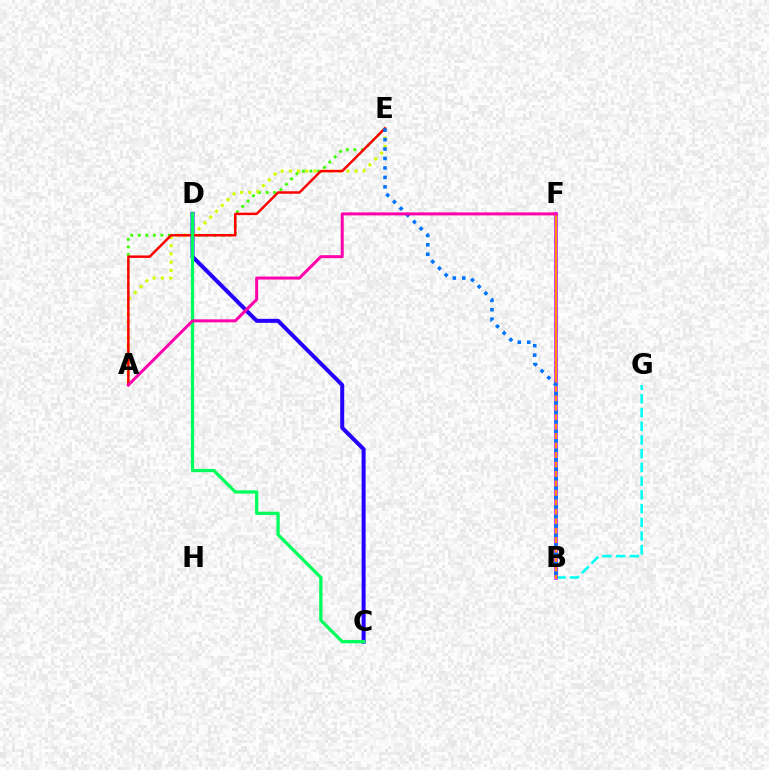{('B', 'G'): [{'color': '#00fff6', 'line_style': 'dashed', 'thickness': 1.86}], ('B', 'F'): [{'color': '#b900ff', 'line_style': 'solid', 'thickness': 2.52}, {'color': '#ff9400', 'line_style': 'solid', 'thickness': 1.52}], ('A', 'E'): [{'color': '#3dff00', 'line_style': 'dotted', 'thickness': 2.05}, {'color': '#d1ff00', 'line_style': 'dotted', 'thickness': 2.23}, {'color': '#ff0000', 'line_style': 'solid', 'thickness': 1.78}], ('C', 'D'): [{'color': '#2500ff', 'line_style': 'solid', 'thickness': 2.88}, {'color': '#00ff5c', 'line_style': 'solid', 'thickness': 2.35}], ('B', 'E'): [{'color': '#0074ff', 'line_style': 'dotted', 'thickness': 2.57}], ('A', 'F'): [{'color': '#ff00ac', 'line_style': 'solid', 'thickness': 2.15}]}